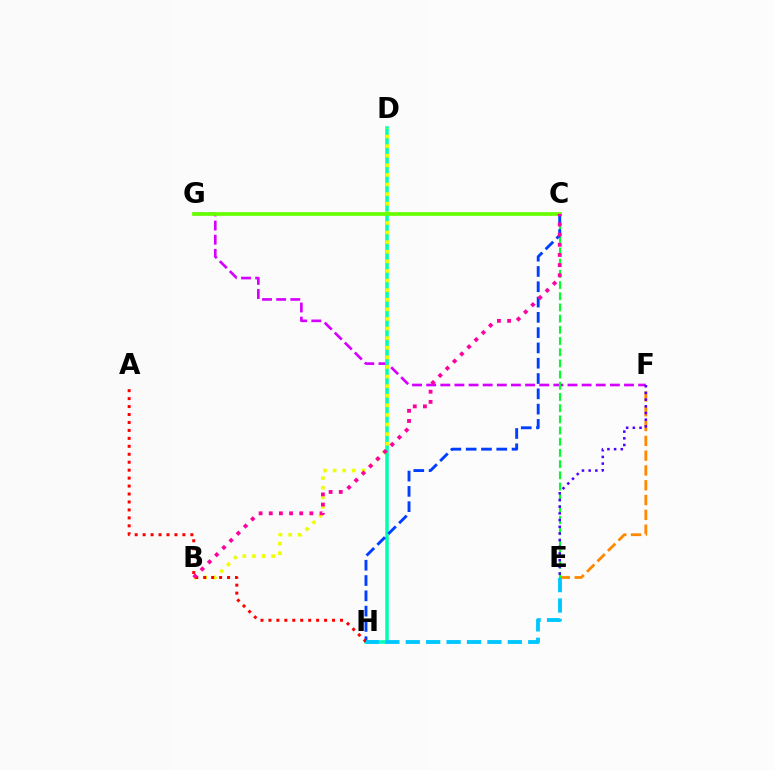{('E', 'F'): [{'color': '#ff8800', 'line_style': 'dashed', 'thickness': 2.01}, {'color': '#4f00ff', 'line_style': 'dotted', 'thickness': 1.82}], ('F', 'G'): [{'color': '#d600ff', 'line_style': 'dashed', 'thickness': 1.92}], ('D', 'H'): [{'color': '#00ffaf', 'line_style': 'solid', 'thickness': 2.54}], ('C', 'E'): [{'color': '#00ff27', 'line_style': 'dashed', 'thickness': 1.52}], ('C', 'H'): [{'color': '#003fff', 'line_style': 'dashed', 'thickness': 2.08}], ('B', 'D'): [{'color': '#eeff00', 'line_style': 'dotted', 'thickness': 2.61}], ('A', 'H'): [{'color': '#ff0000', 'line_style': 'dotted', 'thickness': 2.16}], ('C', 'G'): [{'color': '#66ff00', 'line_style': 'solid', 'thickness': 2.67}], ('B', 'C'): [{'color': '#ff00a0', 'line_style': 'dotted', 'thickness': 2.76}], ('E', 'H'): [{'color': '#00c7ff', 'line_style': 'dashed', 'thickness': 2.77}]}